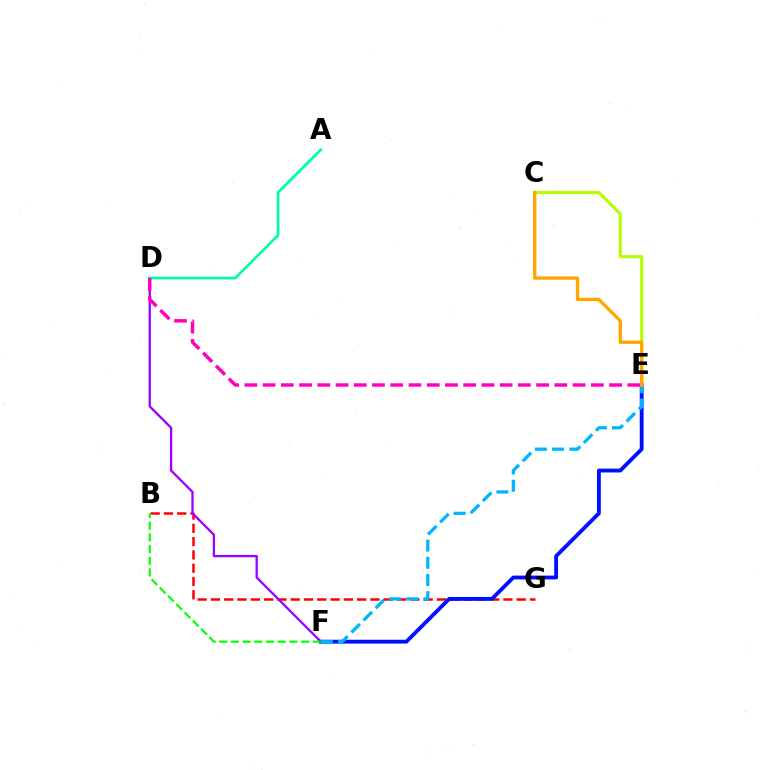{('B', 'G'): [{'color': '#ff0000', 'line_style': 'dashed', 'thickness': 1.81}], ('D', 'F'): [{'color': '#9b00ff', 'line_style': 'solid', 'thickness': 1.65}], ('E', 'F'): [{'color': '#0010ff', 'line_style': 'solid', 'thickness': 2.77}, {'color': '#00b5ff', 'line_style': 'dashed', 'thickness': 2.34}], ('B', 'F'): [{'color': '#08ff00', 'line_style': 'dashed', 'thickness': 1.59}], ('C', 'E'): [{'color': '#b3ff00', 'line_style': 'solid', 'thickness': 2.25}, {'color': '#ffa500', 'line_style': 'solid', 'thickness': 2.4}], ('A', 'D'): [{'color': '#00ff9d', 'line_style': 'solid', 'thickness': 1.91}], ('D', 'E'): [{'color': '#ff00bd', 'line_style': 'dashed', 'thickness': 2.48}]}